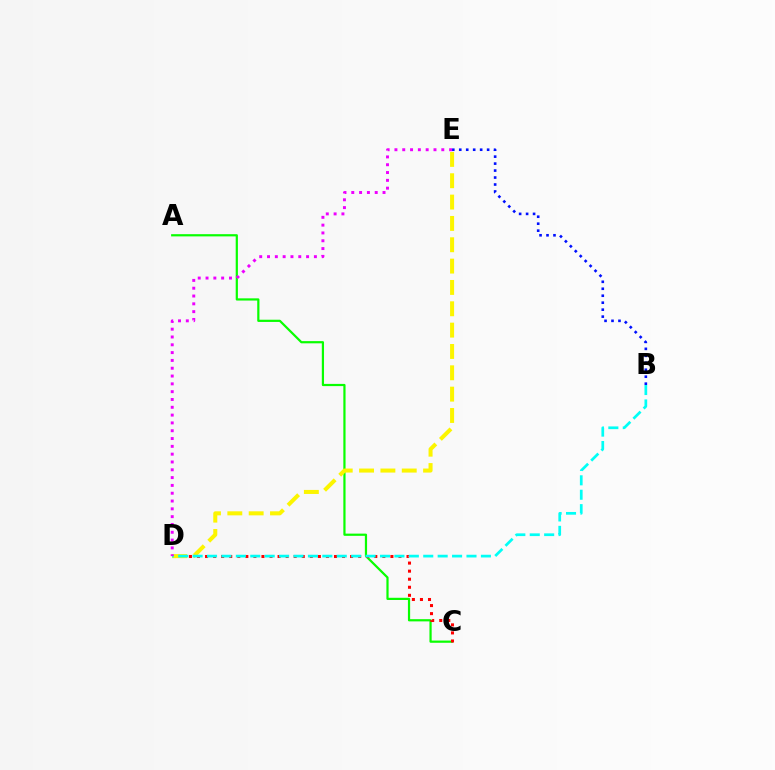{('A', 'C'): [{'color': '#08ff00', 'line_style': 'solid', 'thickness': 1.59}], ('C', 'D'): [{'color': '#ff0000', 'line_style': 'dotted', 'thickness': 2.19}], ('D', 'E'): [{'color': '#fcf500', 'line_style': 'dashed', 'thickness': 2.9}, {'color': '#ee00ff', 'line_style': 'dotted', 'thickness': 2.12}], ('B', 'D'): [{'color': '#00fff6', 'line_style': 'dashed', 'thickness': 1.96}], ('B', 'E'): [{'color': '#0010ff', 'line_style': 'dotted', 'thickness': 1.89}]}